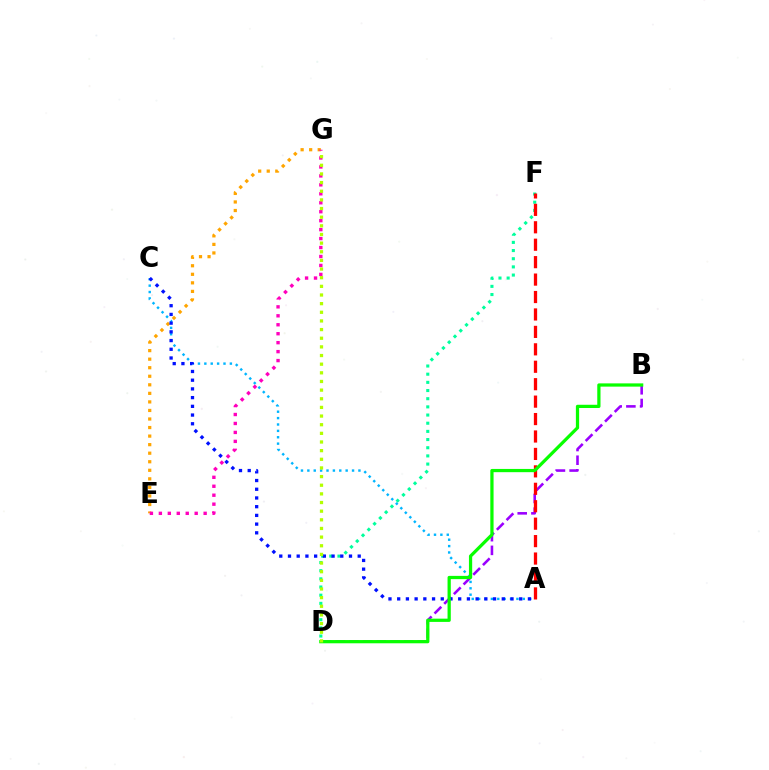{('D', 'F'): [{'color': '#00ff9d', 'line_style': 'dotted', 'thickness': 2.22}], ('B', 'D'): [{'color': '#9b00ff', 'line_style': 'dashed', 'thickness': 1.86}, {'color': '#08ff00', 'line_style': 'solid', 'thickness': 2.33}], ('A', 'C'): [{'color': '#00b5ff', 'line_style': 'dotted', 'thickness': 1.73}, {'color': '#0010ff', 'line_style': 'dotted', 'thickness': 2.37}], ('E', 'G'): [{'color': '#ffa500', 'line_style': 'dotted', 'thickness': 2.32}, {'color': '#ff00bd', 'line_style': 'dotted', 'thickness': 2.43}], ('A', 'F'): [{'color': '#ff0000', 'line_style': 'dashed', 'thickness': 2.37}], ('D', 'G'): [{'color': '#b3ff00', 'line_style': 'dotted', 'thickness': 2.35}]}